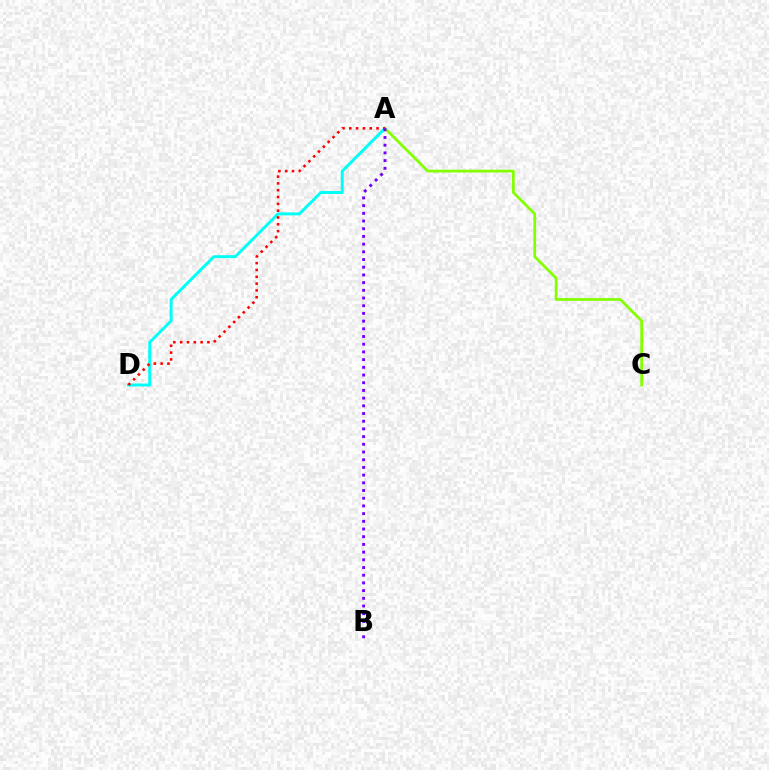{('A', 'C'): [{'color': '#84ff00', 'line_style': 'solid', 'thickness': 1.98}], ('A', 'D'): [{'color': '#00fff6', 'line_style': 'solid', 'thickness': 2.12}, {'color': '#ff0000', 'line_style': 'dotted', 'thickness': 1.85}], ('A', 'B'): [{'color': '#7200ff', 'line_style': 'dotted', 'thickness': 2.09}]}